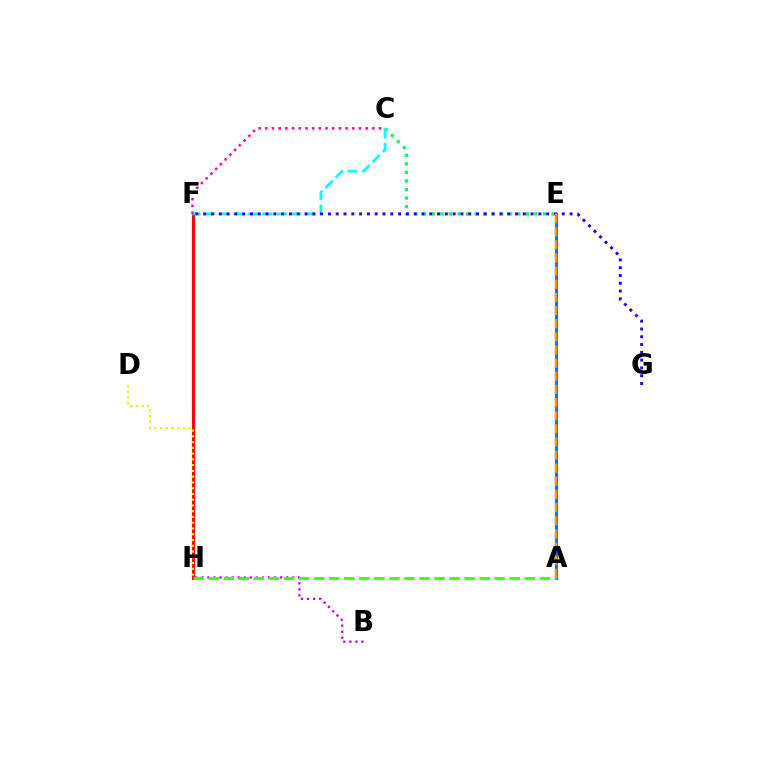{('F', 'H'): [{'color': '#ff0000', 'line_style': 'solid', 'thickness': 2.25}], ('C', 'E'): [{'color': '#00ff5c', 'line_style': 'dotted', 'thickness': 2.32}], ('C', 'F'): [{'color': '#00fff6', 'line_style': 'dashed', 'thickness': 1.96}, {'color': '#ff00ac', 'line_style': 'dotted', 'thickness': 1.82}], ('F', 'G'): [{'color': '#2500ff', 'line_style': 'dotted', 'thickness': 2.12}], ('A', 'E'): [{'color': '#0074ff', 'line_style': 'solid', 'thickness': 2.25}, {'color': '#ff9400', 'line_style': 'dashed', 'thickness': 1.78}], ('B', 'H'): [{'color': '#b900ff', 'line_style': 'dotted', 'thickness': 1.64}], ('A', 'H'): [{'color': '#3dff00', 'line_style': 'dashed', 'thickness': 2.04}], ('D', 'H'): [{'color': '#d1ff00', 'line_style': 'dotted', 'thickness': 1.57}]}